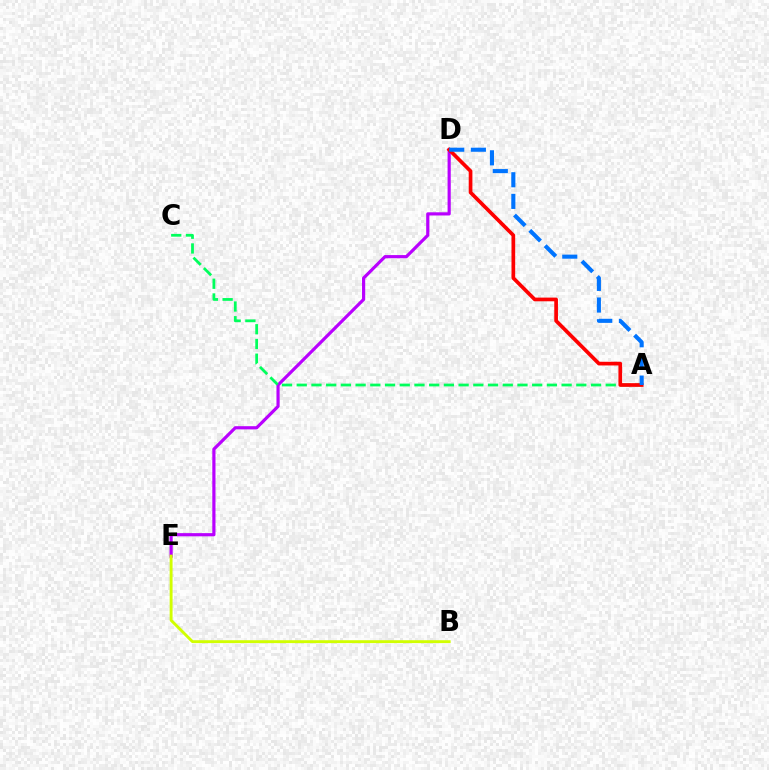{('D', 'E'): [{'color': '#b900ff', 'line_style': 'solid', 'thickness': 2.29}], ('A', 'C'): [{'color': '#00ff5c', 'line_style': 'dashed', 'thickness': 2.0}], ('B', 'E'): [{'color': '#d1ff00', 'line_style': 'solid', 'thickness': 2.08}], ('A', 'D'): [{'color': '#ff0000', 'line_style': 'solid', 'thickness': 2.66}, {'color': '#0074ff', 'line_style': 'dashed', 'thickness': 2.94}]}